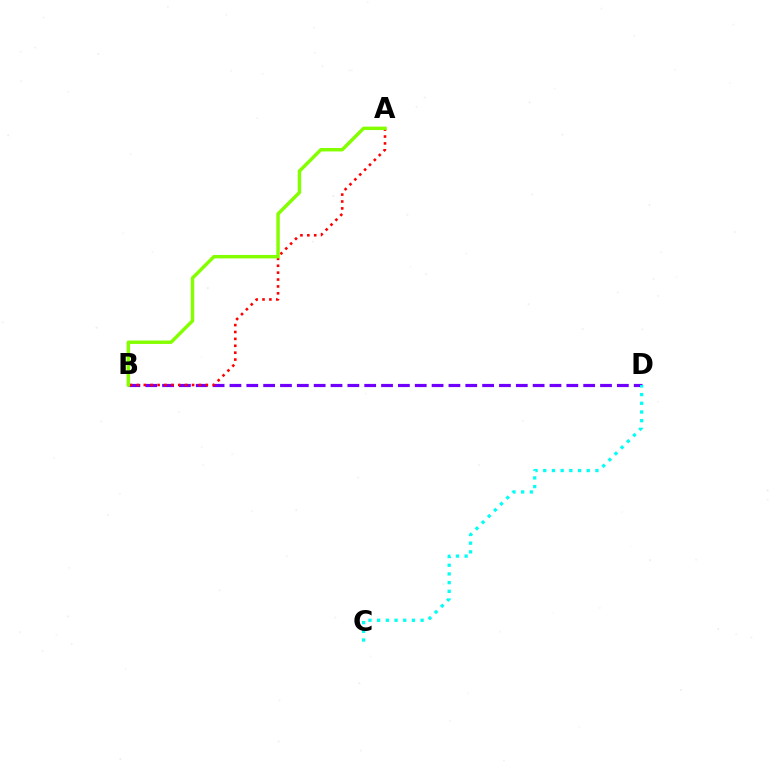{('B', 'D'): [{'color': '#7200ff', 'line_style': 'dashed', 'thickness': 2.29}], ('C', 'D'): [{'color': '#00fff6', 'line_style': 'dotted', 'thickness': 2.36}], ('A', 'B'): [{'color': '#ff0000', 'line_style': 'dotted', 'thickness': 1.87}, {'color': '#84ff00', 'line_style': 'solid', 'thickness': 2.48}]}